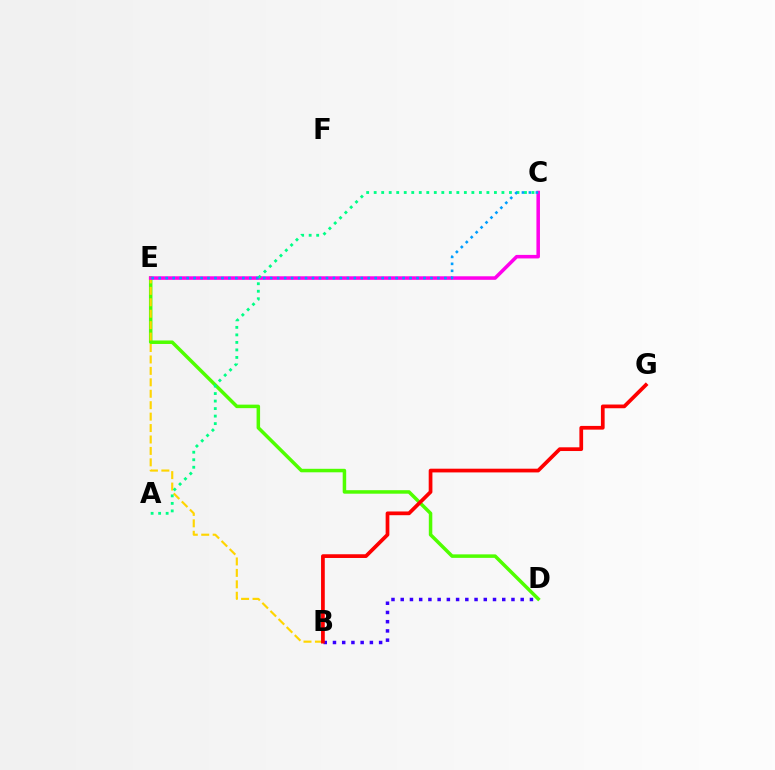{('D', 'E'): [{'color': '#4fff00', 'line_style': 'solid', 'thickness': 2.52}], ('B', 'D'): [{'color': '#3700ff', 'line_style': 'dotted', 'thickness': 2.51}], ('B', 'E'): [{'color': '#ffd500', 'line_style': 'dashed', 'thickness': 1.55}], ('C', 'E'): [{'color': '#ff00ed', 'line_style': 'solid', 'thickness': 2.54}, {'color': '#009eff', 'line_style': 'dotted', 'thickness': 1.89}], ('A', 'C'): [{'color': '#00ff86', 'line_style': 'dotted', 'thickness': 2.04}], ('B', 'G'): [{'color': '#ff0000', 'line_style': 'solid', 'thickness': 2.68}]}